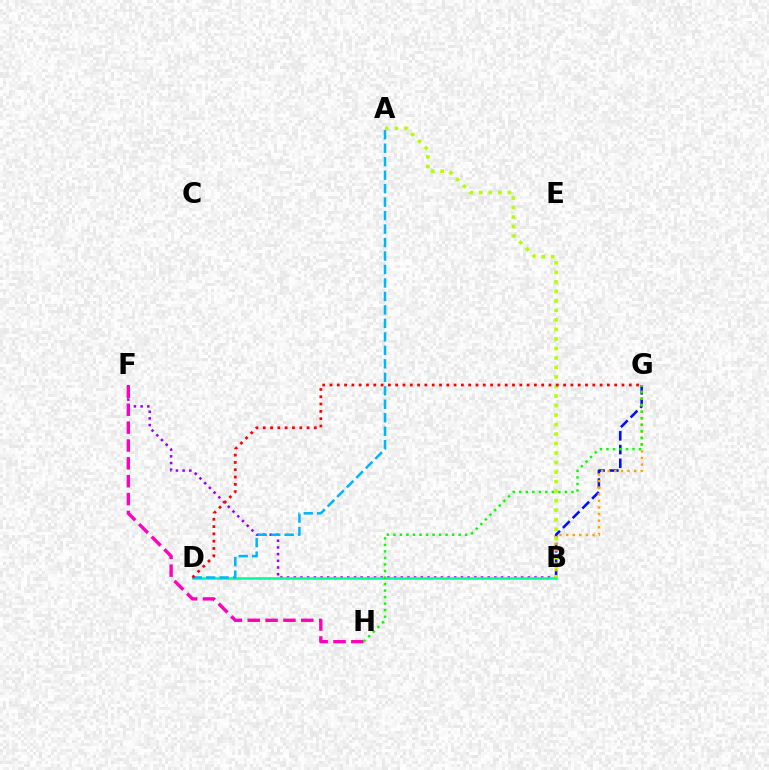{('B', 'F'): [{'color': '#9b00ff', 'line_style': 'dotted', 'thickness': 1.82}], ('B', 'G'): [{'color': '#0010ff', 'line_style': 'dashed', 'thickness': 1.86}, {'color': '#ffa500', 'line_style': 'dotted', 'thickness': 1.79}], ('F', 'H'): [{'color': '#ff00bd', 'line_style': 'dashed', 'thickness': 2.43}], ('B', 'D'): [{'color': '#00ff9d', 'line_style': 'solid', 'thickness': 1.87}], ('G', 'H'): [{'color': '#08ff00', 'line_style': 'dotted', 'thickness': 1.77}], ('A', 'D'): [{'color': '#00b5ff', 'line_style': 'dashed', 'thickness': 1.83}], ('A', 'B'): [{'color': '#b3ff00', 'line_style': 'dotted', 'thickness': 2.58}], ('D', 'G'): [{'color': '#ff0000', 'line_style': 'dotted', 'thickness': 1.98}]}